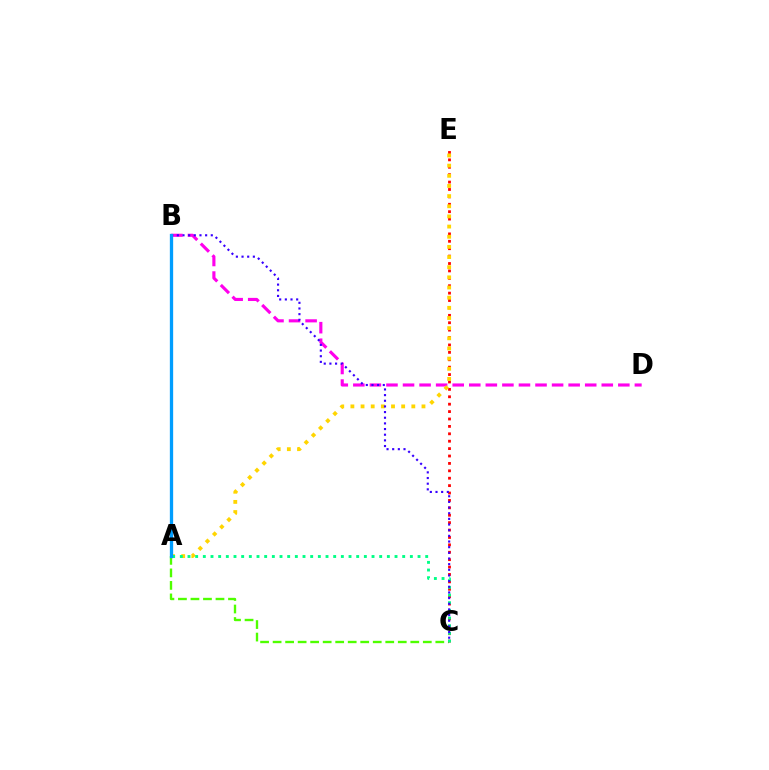{('A', 'C'): [{'color': '#4fff00', 'line_style': 'dashed', 'thickness': 1.7}, {'color': '#00ff86', 'line_style': 'dotted', 'thickness': 2.08}], ('B', 'D'): [{'color': '#ff00ed', 'line_style': 'dashed', 'thickness': 2.25}], ('C', 'E'): [{'color': '#ff0000', 'line_style': 'dotted', 'thickness': 2.01}], ('A', 'E'): [{'color': '#ffd500', 'line_style': 'dotted', 'thickness': 2.76}], ('B', 'C'): [{'color': '#3700ff', 'line_style': 'dotted', 'thickness': 1.54}], ('A', 'B'): [{'color': '#009eff', 'line_style': 'solid', 'thickness': 2.38}]}